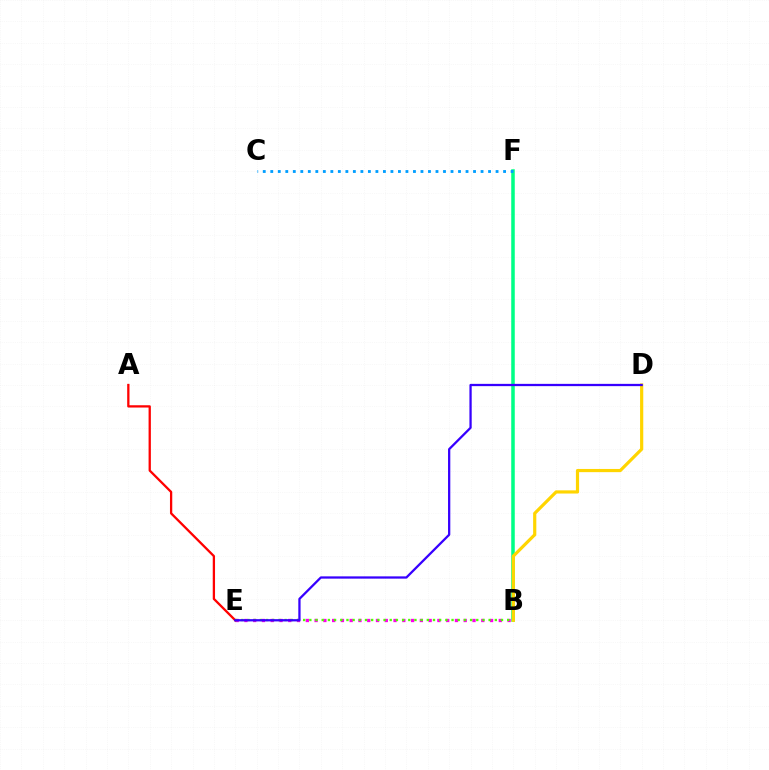{('B', 'E'): [{'color': '#ff00ed', 'line_style': 'dotted', 'thickness': 2.38}, {'color': '#4fff00', 'line_style': 'dotted', 'thickness': 1.68}], ('B', 'F'): [{'color': '#00ff86', 'line_style': 'solid', 'thickness': 2.55}], ('A', 'E'): [{'color': '#ff0000', 'line_style': 'solid', 'thickness': 1.65}], ('B', 'D'): [{'color': '#ffd500', 'line_style': 'solid', 'thickness': 2.3}], ('D', 'E'): [{'color': '#3700ff', 'line_style': 'solid', 'thickness': 1.63}], ('C', 'F'): [{'color': '#009eff', 'line_style': 'dotted', 'thickness': 2.04}]}